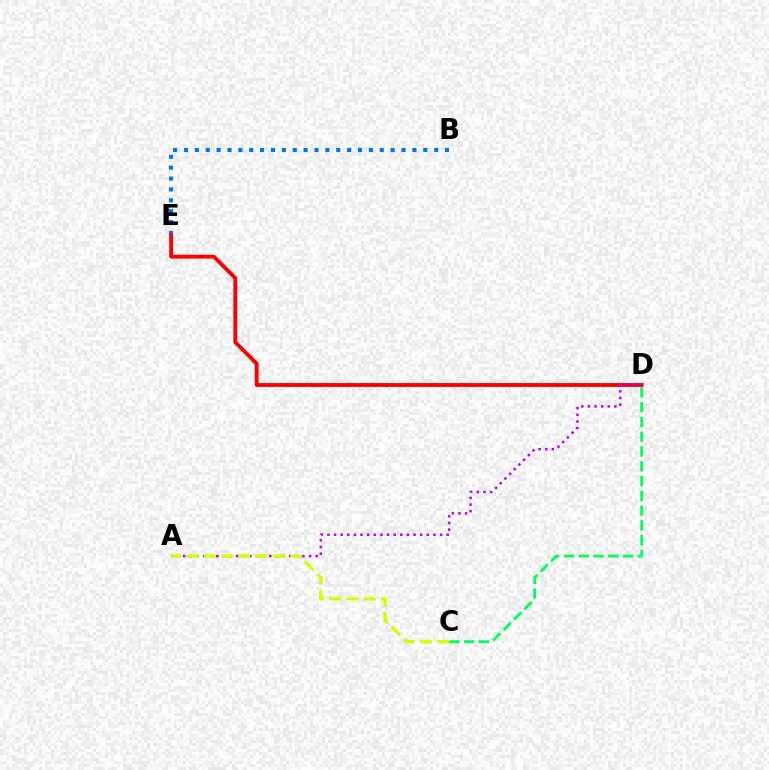{('C', 'D'): [{'color': '#00ff5c', 'line_style': 'dashed', 'thickness': 2.01}], ('B', 'E'): [{'color': '#0074ff', 'line_style': 'dotted', 'thickness': 2.96}], ('D', 'E'): [{'color': '#ff0000', 'line_style': 'solid', 'thickness': 2.78}], ('A', 'D'): [{'color': '#b900ff', 'line_style': 'dotted', 'thickness': 1.8}], ('A', 'C'): [{'color': '#d1ff00', 'line_style': 'dashed', 'thickness': 2.35}]}